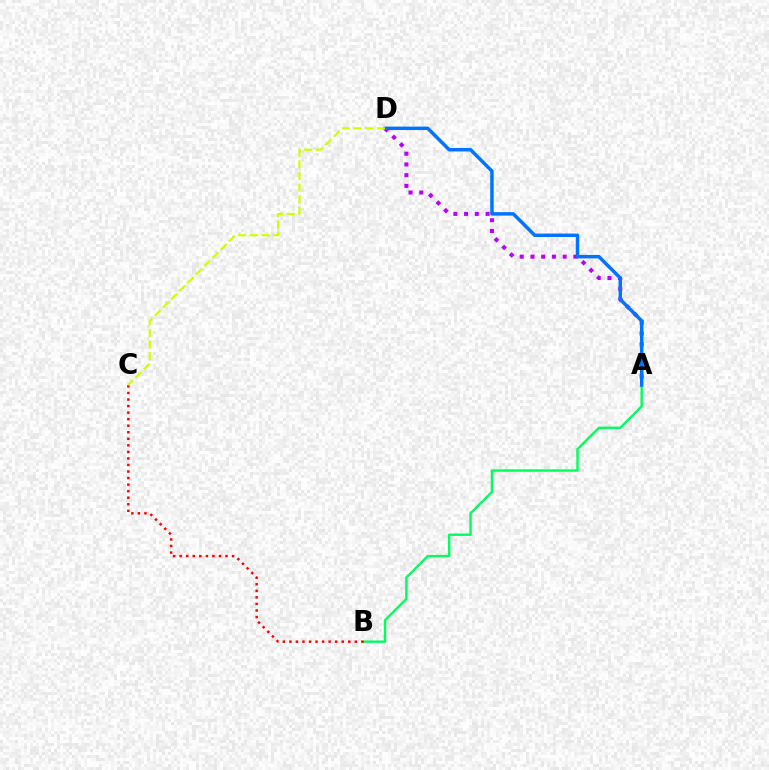{('A', 'B'): [{'color': '#00ff5c', 'line_style': 'solid', 'thickness': 1.72}], ('A', 'D'): [{'color': '#b900ff', 'line_style': 'dotted', 'thickness': 2.92}, {'color': '#0074ff', 'line_style': 'solid', 'thickness': 2.5}], ('B', 'C'): [{'color': '#ff0000', 'line_style': 'dotted', 'thickness': 1.78}], ('C', 'D'): [{'color': '#d1ff00', 'line_style': 'dashed', 'thickness': 1.58}]}